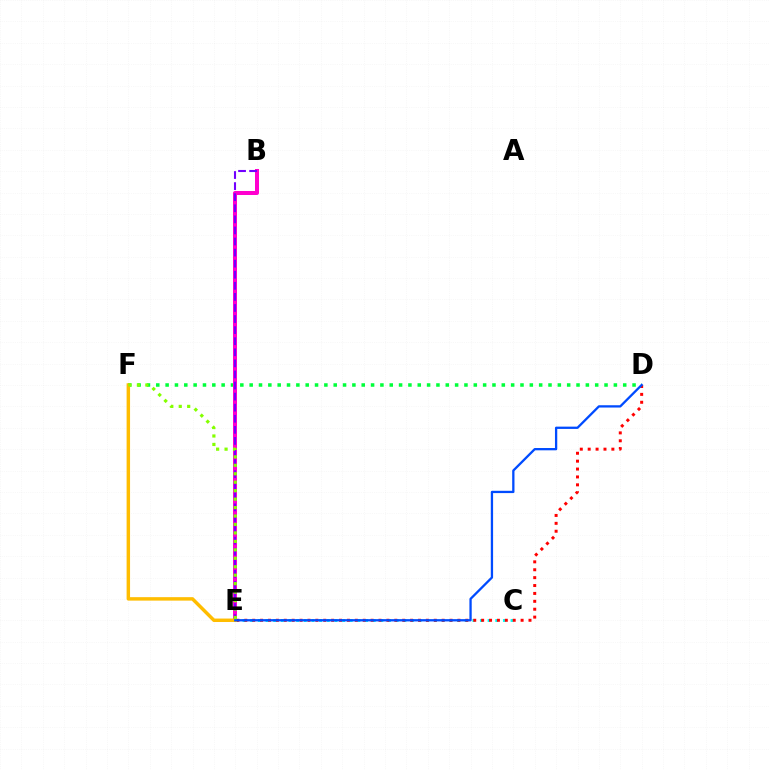{('C', 'E'): [{'color': '#00fff6', 'line_style': 'dotted', 'thickness': 2.08}], ('D', 'F'): [{'color': '#00ff39', 'line_style': 'dotted', 'thickness': 2.54}], ('B', 'E'): [{'color': '#ff00cf', 'line_style': 'solid', 'thickness': 2.88}, {'color': '#7200ff', 'line_style': 'dashed', 'thickness': 1.51}], ('D', 'E'): [{'color': '#ff0000', 'line_style': 'dotted', 'thickness': 2.14}, {'color': '#004bff', 'line_style': 'solid', 'thickness': 1.65}], ('E', 'F'): [{'color': '#ffbd00', 'line_style': 'solid', 'thickness': 2.49}, {'color': '#84ff00', 'line_style': 'dotted', 'thickness': 2.3}]}